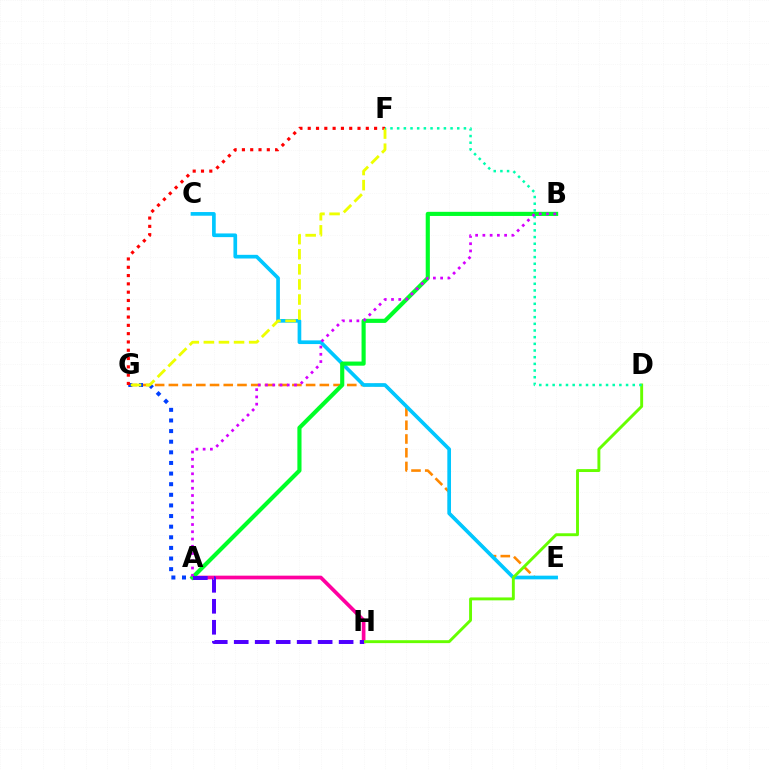{('E', 'G'): [{'color': '#ff8800', 'line_style': 'dashed', 'thickness': 1.86}], ('A', 'H'): [{'color': '#ff00a0', 'line_style': 'solid', 'thickness': 2.65}, {'color': '#4f00ff', 'line_style': 'dashed', 'thickness': 2.85}], ('A', 'G'): [{'color': '#003fff', 'line_style': 'dotted', 'thickness': 2.89}], ('C', 'E'): [{'color': '#00c7ff', 'line_style': 'solid', 'thickness': 2.65}], ('D', 'H'): [{'color': '#66ff00', 'line_style': 'solid', 'thickness': 2.1}], ('F', 'G'): [{'color': '#ff0000', 'line_style': 'dotted', 'thickness': 2.25}, {'color': '#eeff00', 'line_style': 'dashed', 'thickness': 2.05}], ('A', 'B'): [{'color': '#00ff27', 'line_style': 'solid', 'thickness': 2.98}, {'color': '#d600ff', 'line_style': 'dotted', 'thickness': 1.97}], ('D', 'F'): [{'color': '#00ffaf', 'line_style': 'dotted', 'thickness': 1.81}]}